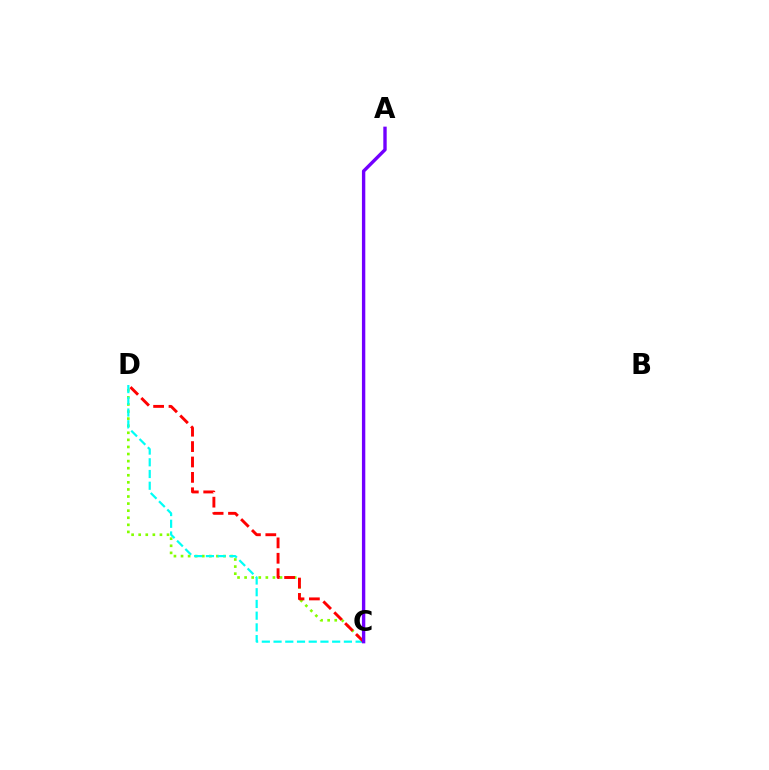{('C', 'D'): [{'color': '#84ff00', 'line_style': 'dotted', 'thickness': 1.92}, {'color': '#00fff6', 'line_style': 'dashed', 'thickness': 1.59}, {'color': '#ff0000', 'line_style': 'dashed', 'thickness': 2.09}], ('A', 'C'): [{'color': '#7200ff', 'line_style': 'solid', 'thickness': 2.43}]}